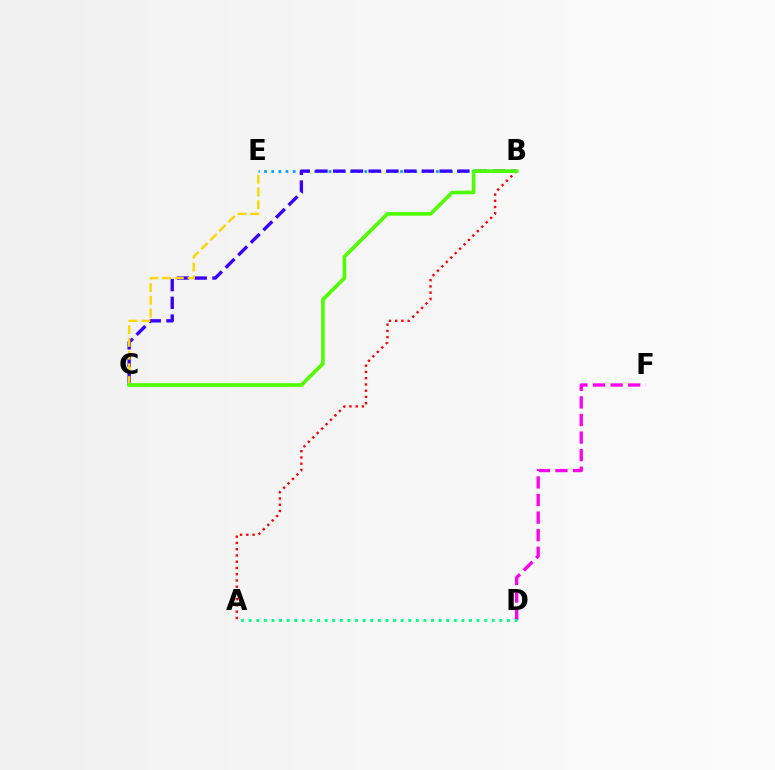{('B', 'E'): [{'color': '#009eff', 'line_style': 'dotted', 'thickness': 1.95}], ('B', 'C'): [{'color': '#3700ff', 'line_style': 'dashed', 'thickness': 2.41}, {'color': '#4fff00', 'line_style': 'solid', 'thickness': 2.61}], ('A', 'B'): [{'color': '#ff0000', 'line_style': 'dotted', 'thickness': 1.7}], ('C', 'E'): [{'color': '#ffd500', 'line_style': 'dashed', 'thickness': 1.73}], ('D', 'F'): [{'color': '#ff00ed', 'line_style': 'dashed', 'thickness': 2.39}], ('A', 'D'): [{'color': '#00ff86', 'line_style': 'dotted', 'thickness': 2.06}]}